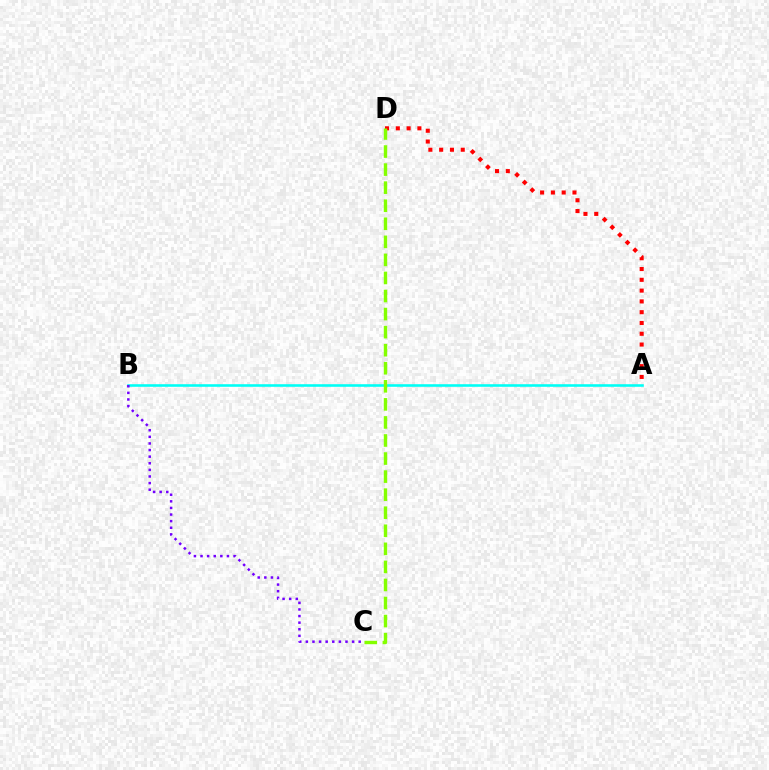{('A', 'B'): [{'color': '#00fff6', 'line_style': 'solid', 'thickness': 1.86}], ('B', 'C'): [{'color': '#7200ff', 'line_style': 'dotted', 'thickness': 1.79}], ('A', 'D'): [{'color': '#ff0000', 'line_style': 'dotted', 'thickness': 2.93}], ('C', 'D'): [{'color': '#84ff00', 'line_style': 'dashed', 'thickness': 2.45}]}